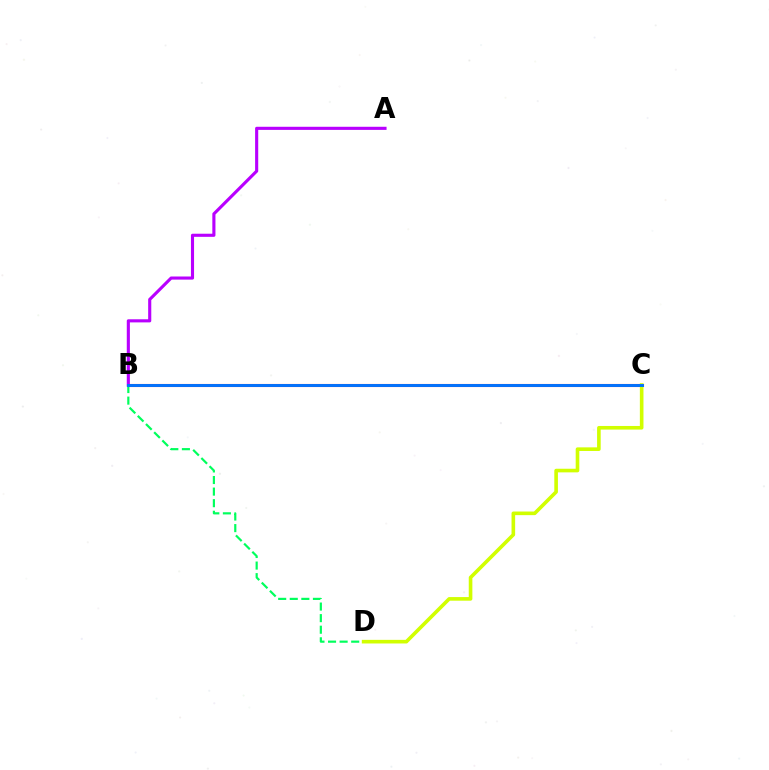{('B', 'C'): [{'color': '#ff0000', 'line_style': 'solid', 'thickness': 2.21}, {'color': '#0074ff', 'line_style': 'solid', 'thickness': 2.1}], ('A', 'B'): [{'color': '#b900ff', 'line_style': 'solid', 'thickness': 2.24}], ('B', 'D'): [{'color': '#00ff5c', 'line_style': 'dashed', 'thickness': 1.57}], ('C', 'D'): [{'color': '#d1ff00', 'line_style': 'solid', 'thickness': 2.61}]}